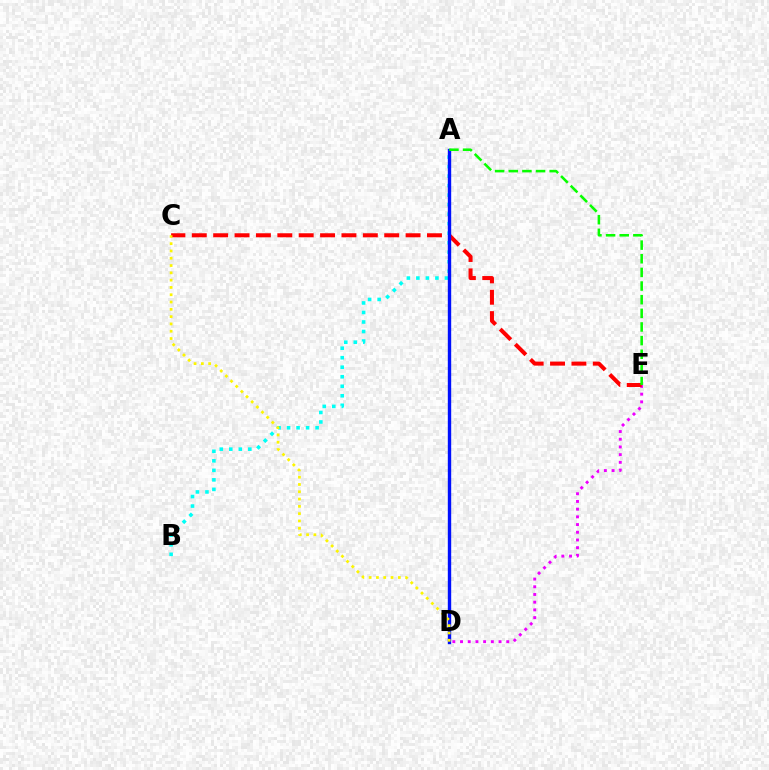{('A', 'B'): [{'color': '#00fff6', 'line_style': 'dotted', 'thickness': 2.59}], ('D', 'E'): [{'color': '#ee00ff', 'line_style': 'dotted', 'thickness': 2.09}], ('C', 'E'): [{'color': '#ff0000', 'line_style': 'dashed', 'thickness': 2.9}], ('A', 'D'): [{'color': '#0010ff', 'line_style': 'solid', 'thickness': 2.43}], ('C', 'D'): [{'color': '#fcf500', 'line_style': 'dotted', 'thickness': 1.98}], ('A', 'E'): [{'color': '#08ff00', 'line_style': 'dashed', 'thickness': 1.85}]}